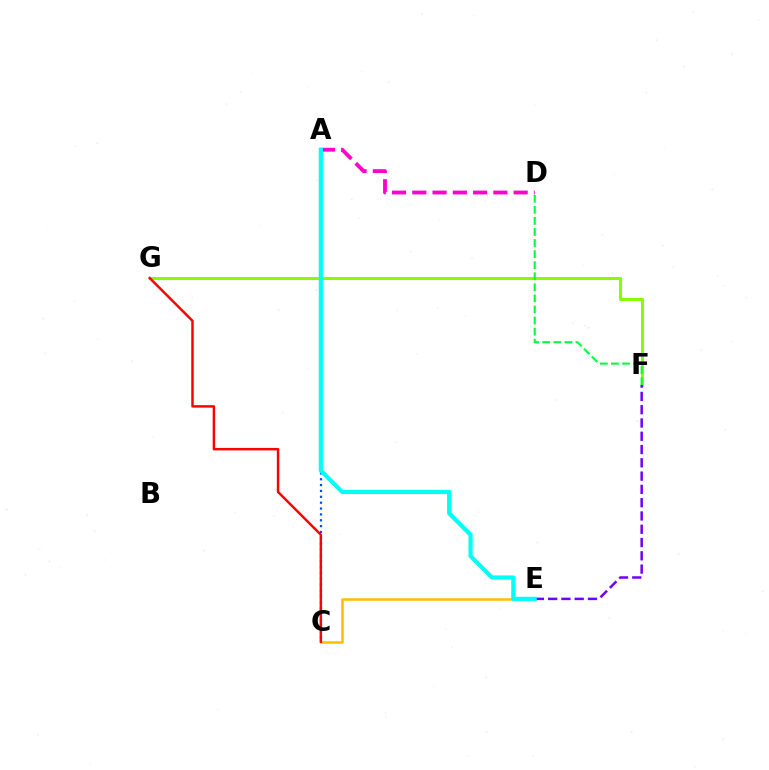{('A', 'C'): [{'color': '#004bff', 'line_style': 'dotted', 'thickness': 1.59}], ('A', 'D'): [{'color': '#ff00cf', 'line_style': 'dashed', 'thickness': 2.75}], ('C', 'E'): [{'color': '#ffbd00', 'line_style': 'solid', 'thickness': 1.81}], ('F', 'G'): [{'color': '#84ff00', 'line_style': 'solid', 'thickness': 2.19}], ('E', 'F'): [{'color': '#7200ff', 'line_style': 'dashed', 'thickness': 1.8}], ('C', 'G'): [{'color': '#ff0000', 'line_style': 'solid', 'thickness': 1.78}], ('D', 'F'): [{'color': '#00ff39', 'line_style': 'dashed', 'thickness': 1.5}], ('A', 'E'): [{'color': '#00fff6', 'line_style': 'solid', 'thickness': 2.99}]}